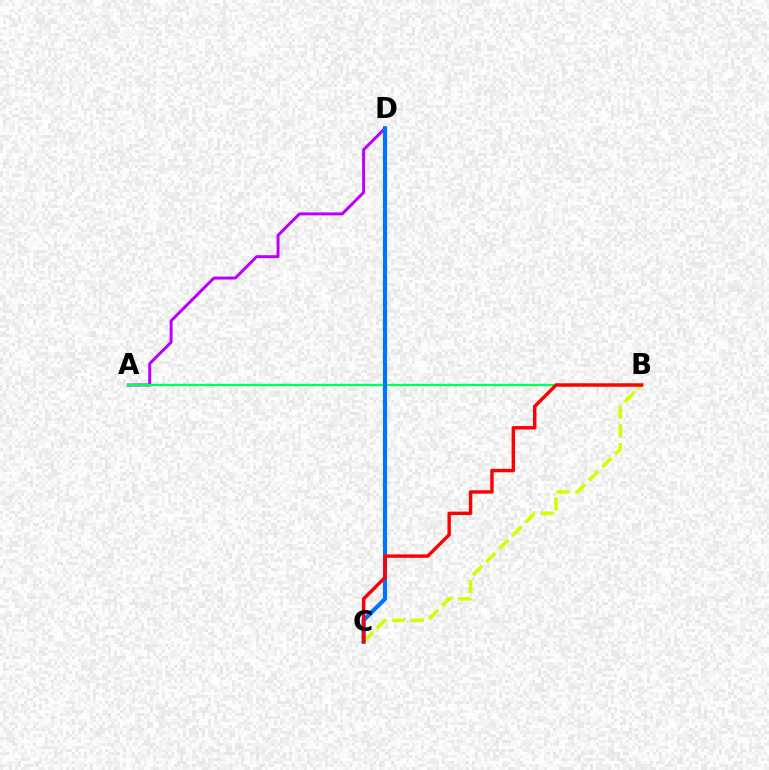{('A', 'D'): [{'color': '#b900ff', 'line_style': 'solid', 'thickness': 2.14}], ('A', 'B'): [{'color': '#00ff5c', 'line_style': 'solid', 'thickness': 1.68}], ('B', 'C'): [{'color': '#d1ff00', 'line_style': 'dashed', 'thickness': 2.54}, {'color': '#ff0000', 'line_style': 'solid', 'thickness': 2.46}], ('C', 'D'): [{'color': '#0074ff', 'line_style': 'solid', 'thickness': 2.99}]}